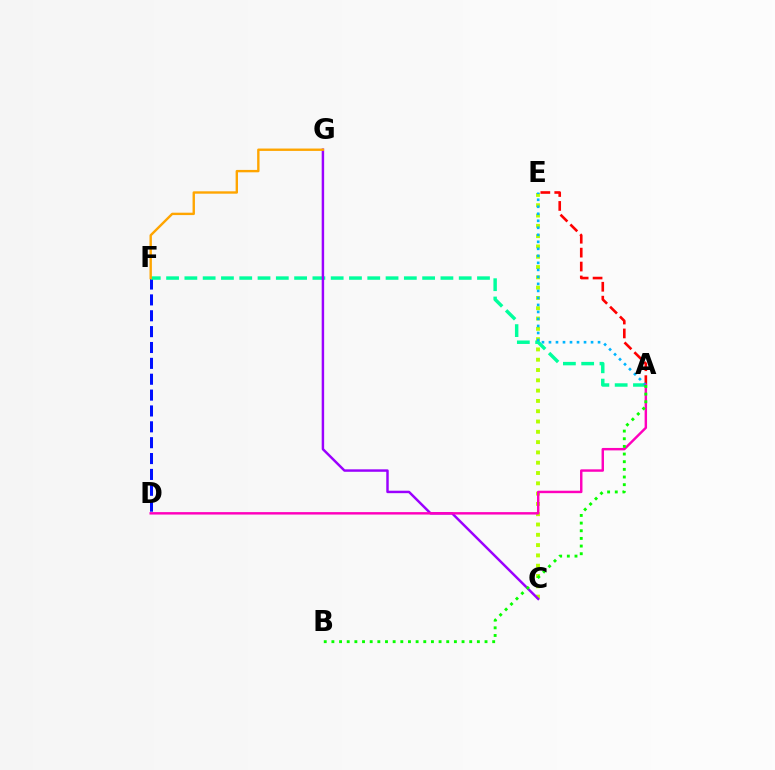{('D', 'F'): [{'color': '#0010ff', 'line_style': 'dashed', 'thickness': 2.16}], ('A', 'E'): [{'color': '#ff0000', 'line_style': 'dashed', 'thickness': 1.89}, {'color': '#00b5ff', 'line_style': 'dotted', 'thickness': 1.9}], ('C', 'E'): [{'color': '#b3ff00', 'line_style': 'dotted', 'thickness': 2.8}], ('A', 'F'): [{'color': '#00ff9d', 'line_style': 'dashed', 'thickness': 2.48}], ('C', 'G'): [{'color': '#9b00ff', 'line_style': 'solid', 'thickness': 1.77}], ('A', 'D'): [{'color': '#ff00bd', 'line_style': 'solid', 'thickness': 1.75}], ('F', 'G'): [{'color': '#ffa500', 'line_style': 'solid', 'thickness': 1.72}], ('A', 'B'): [{'color': '#08ff00', 'line_style': 'dotted', 'thickness': 2.08}]}